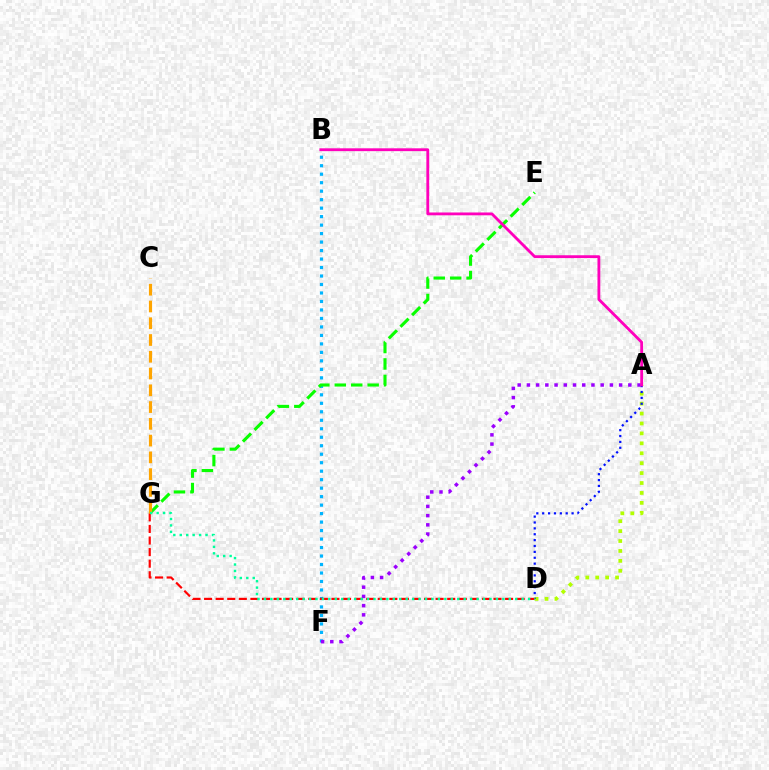{('A', 'D'): [{'color': '#b3ff00', 'line_style': 'dotted', 'thickness': 2.7}, {'color': '#0010ff', 'line_style': 'dotted', 'thickness': 1.6}], ('B', 'F'): [{'color': '#00b5ff', 'line_style': 'dotted', 'thickness': 2.31}], ('E', 'G'): [{'color': '#08ff00', 'line_style': 'dashed', 'thickness': 2.23}], ('D', 'G'): [{'color': '#ff0000', 'line_style': 'dashed', 'thickness': 1.57}, {'color': '#00ff9d', 'line_style': 'dotted', 'thickness': 1.75}], ('C', 'G'): [{'color': '#ffa500', 'line_style': 'dashed', 'thickness': 2.28}], ('A', 'F'): [{'color': '#9b00ff', 'line_style': 'dotted', 'thickness': 2.51}], ('A', 'B'): [{'color': '#ff00bd', 'line_style': 'solid', 'thickness': 2.03}]}